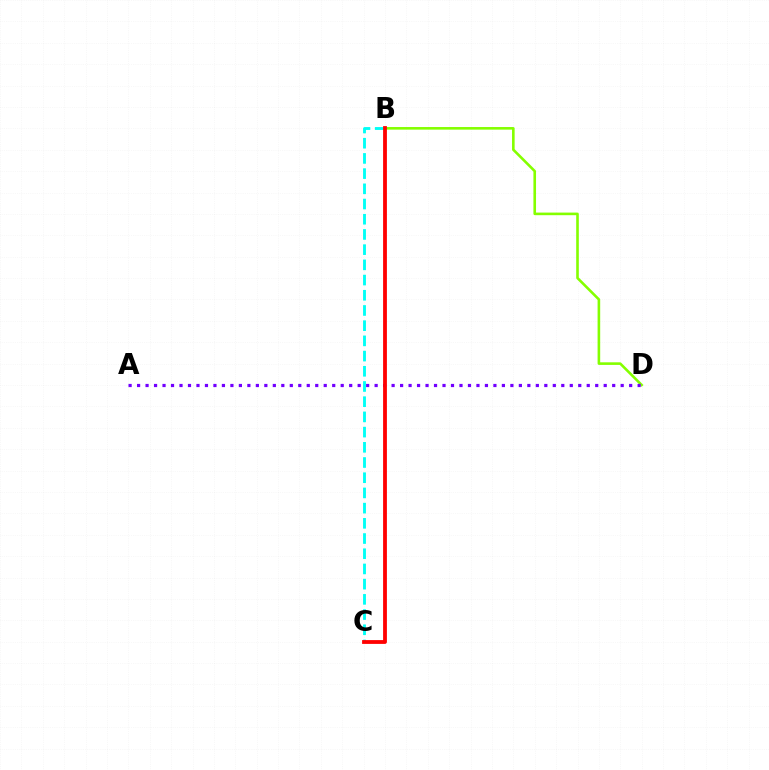{('B', 'C'): [{'color': '#00fff6', 'line_style': 'dashed', 'thickness': 2.07}, {'color': '#ff0000', 'line_style': 'solid', 'thickness': 2.74}], ('B', 'D'): [{'color': '#84ff00', 'line_style': 'solid', 'thickness': 1.88}], ('A', 'D'): [{'color': '#7200ff', 'line_style': 'dotted', 'thickness': 2.31}]}